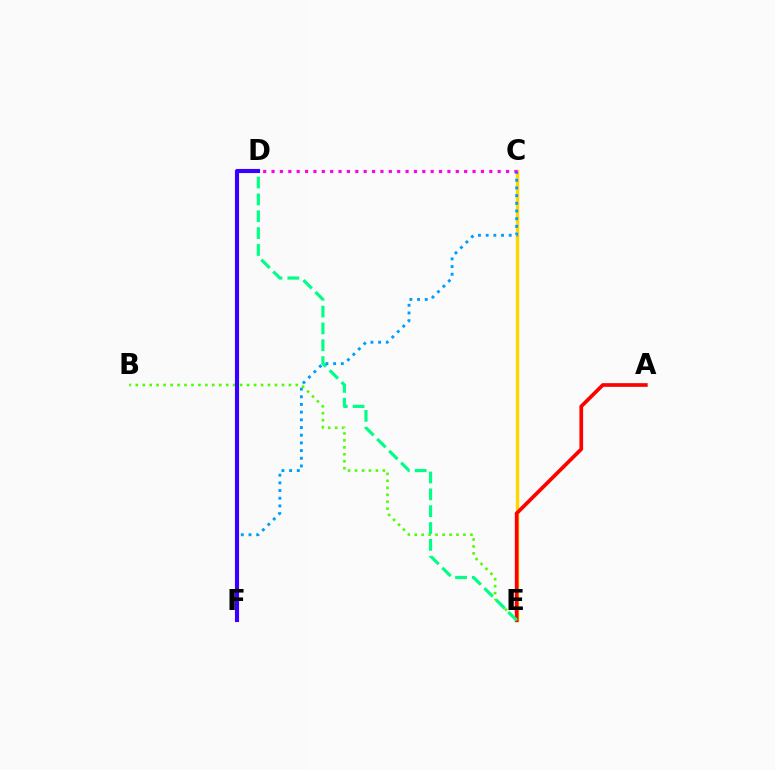{('C', 'E'): [{'color': '#ffd500', 'line_style': 'solid', 'thickness': 2.45}], ('A', 'E'): [{'color': '#ff0000', 'line_style': 'solid', 'thickness': 2.66}], ('B', 'E'): [{'color': '#4fff00', 'line_style': 'dotted', 'thickness': 1.89}], ('D', 'E'): [{'color': '#00ff86', 'line_style': 'dashed', 'thickness': 2.29}], ('C', 'F'): [{'color': '#009eff', 'line_style': 'dotted', 'thickness': 2.09}], ('D', 'F'): [{'color': '#3700ff', 'line_style': 'solid', 'thickness': 2.96}], ('C', 'D'): [{'color': '#ff00ed', 'line_style': 'dotted', 'thickness': 2.28}]}